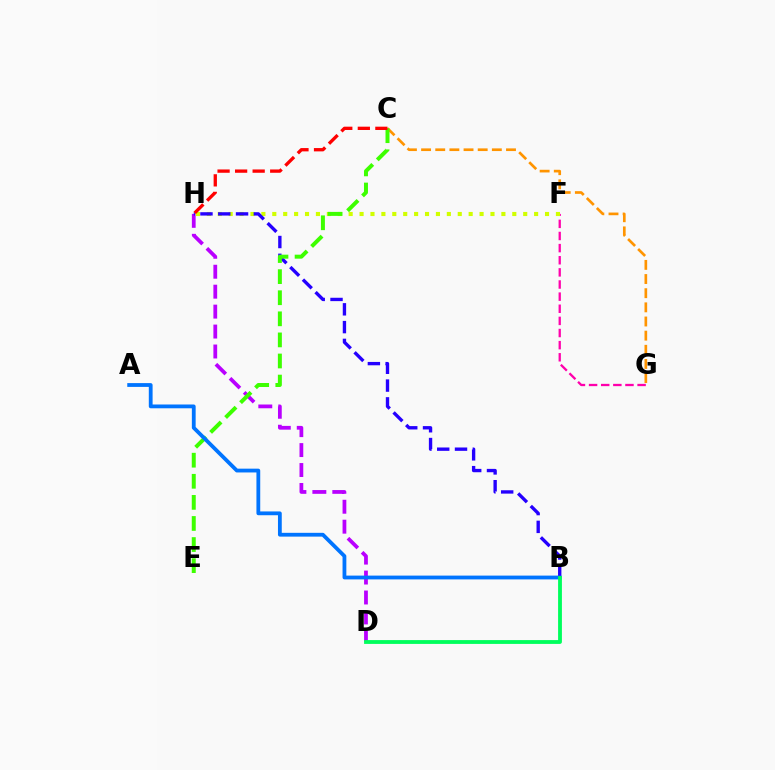{('B', 'D'): [{'color': '#00fff6', 'line_style': 'dotted', 'thickness': 1.64}, {'color': '#00ff5c', 'line_style': 'solid', 'thickness': 2.75}], ('D', 'H'): [{'color': '#b900ff', 'line_style': 'dashed', 'thickness': 2.71}], ('F', 'G'): [{'color': '#ff00ac', 'line_style': 'dashed', 'thickness': 1.65}], ('C', 'G'): [{'color': '#ff9400', 'line_style': 'dashed', 'thickness': 1.92}], ('F', 'H'): [{'color': '#d1ff00', 'line_style': 'dotted', 'thickness': 2.96}], ('B', 'H'): [{'color': '#2500ff', 'line_style': 'dashed', 'thickness': 2.42}], ('C', 'E'): [{'color': '#3dff00', 'line_style': 'dashed', 'thickness': 2.86}], ('A', 'B'): [{'color': '#0074ff', 'line_style': 'solid', 'thickness': 2.73}], ('C', 'H'): [{'color': '#ff0000', 'line_style': 'dashed', 'thickness': 2.38}]}